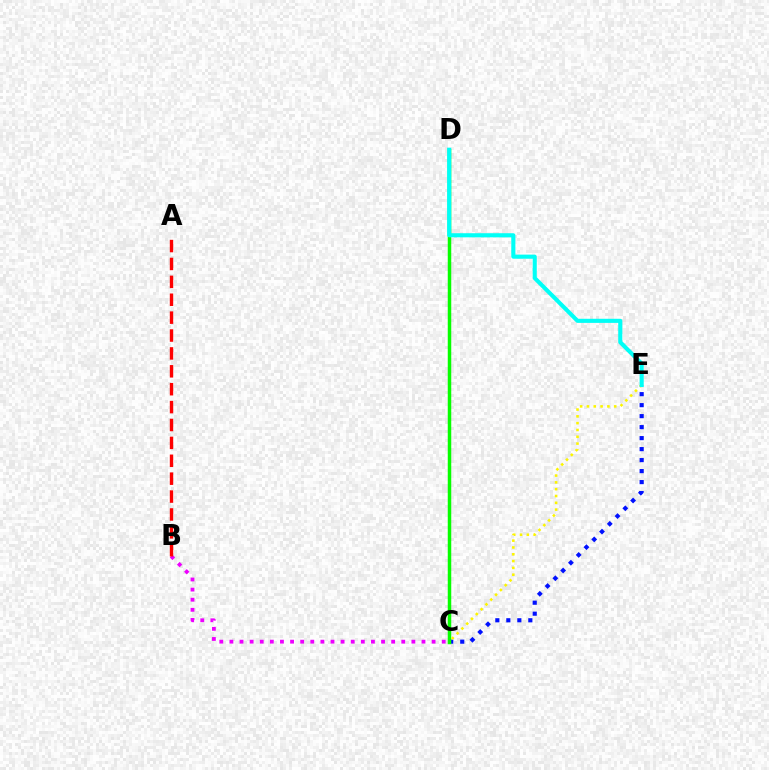{('C', 'E'): [{'color': '#0010ff', 'line_style': 'dotted', 'thickness': 2.99}, {'color': '#fcf500', 'line_style': 'dotted', 'thickness': 1.85}], ('C', 'D'): [{'color': '#08ff00', 'line_style': 'solid', 'thickness': 2.52}], ('B', 'C'): [{'color': '#ee00ff', 'line_style': 'dotted', 'thickness': 2.75}], ('D', 'E'): [{'color': '#00fff6', 'line_style': 'solid', 'thickness': 2.95}], ('A', 'B'): [{'color': '#ff0000', 'line_style': 'dashed', 'thickness': 2.43}]}